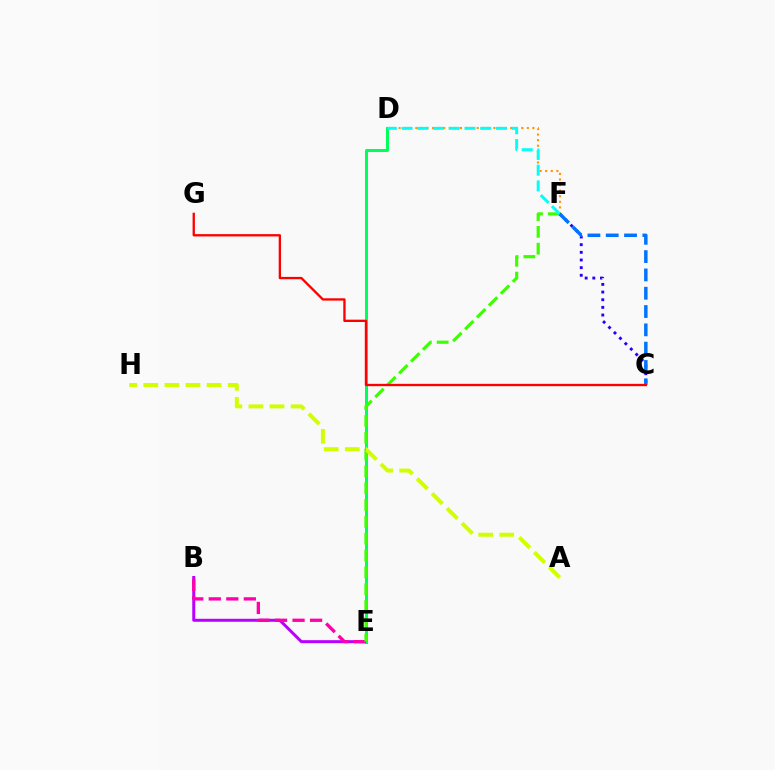{('D', 'F'): [{'color': '#ff9400', 'line_style': 'dotted', 'thickness': 1.51}, {'color': '#00fff6', 'line_style': 'dashed', 'thickness': 2.14}], ('B', 'E'): [{'color': '#b900ff', 'line_style': 'solid', 'thickness': 2.15}, {'color': '#ff00ac', 'line_style': 'dashed', 'thickness': 2.38}], ('D', 'E'): [{'color': '#00ff5c', 'line_style': 'solid', 'thickness': 2.17}], ('C', 'F'): [{'color': '#2500ff', 'line_style': 'dotted', 'thickness': 2.08}, {'color': '#0074ff', 'line_style': 'dashed', 'thickness': 2.49}], ('E', 'F'): [{'color': '#3dff00', 'line_style': 'dashed', 'thickness': 2.28}], ('A', 'H'): [{'color': '#d1ff00', 'line_style': 'dashed', 'thickness': 2.86}], ('C', 'G'): [{'color': '#ff0000', 'line_style': 'solid', 'thickness': 1.68}]}